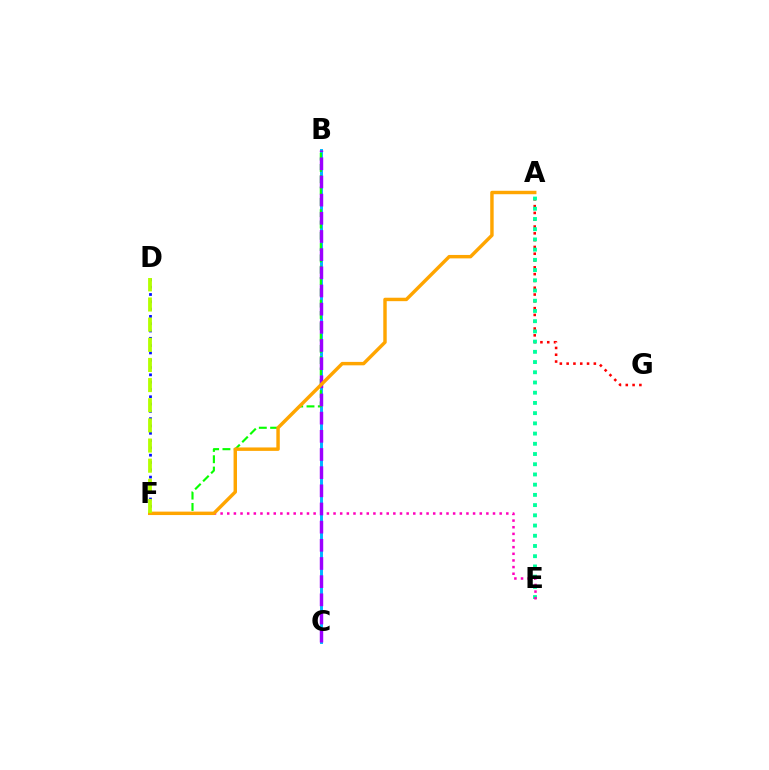{('B', 'C'): [{'color': '#00b5ff', 'line_style': 'solid', 'thickness': 2.12}, {'color': '#9b00ff', 'line_style': 'dashed', 'thickness': 2.47}], ('A', 'G'): [{'color': '#ff0000', 'line_style': 'dotted', 'thickness': 1.85}], ('A', 'E'): [{'color': '#00ff9d', 'line_style': 'dotted', 'thickness': 2.78}], ('B', 'F'): [{'color': '#08ff00', 'line_style': 'dashed', 'thickness': 1.54}], ('E', 'F'): [{'color': '#ff00bd', 'line_style': 'dotted', 'thickness': 1.81}], ('D', 'F'): [{'color': '#0010ff', 'line_style': 'dotted', 'thickness': 1.98}, {'color': '#b3ff00', 'line_style': 'dashed', 'thickness': 2.74}], ('A', 'F'): [{'color': '#ffa500', 'line_style': 'solid', 'thickness': 2.47}]}